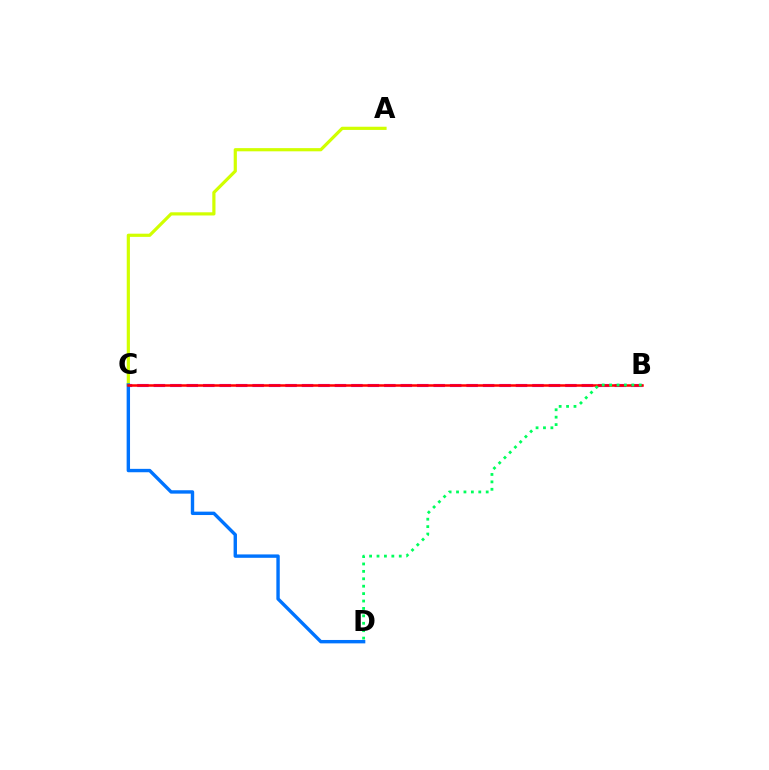{('B', 'C'): [{'color': '#b900ff', 'line_style': 'dashed', 'thickness': 2.24}, {'color': '#ff0000', 'line_style': 'solid', 'thickness': 1.81}], ('A', 'C'): [{'color': '#d1ff00', 'line_style': 'solid', 'thickness': 2.3}], ('C', 'D'): [{'color': '#0074ff', 'line_style': 'solid', 'thickness': 2.44}], ('B', 'D'): [{'color': '#00ff5c', 'line_style': 'dotted', 'thickness': 2.01}]}